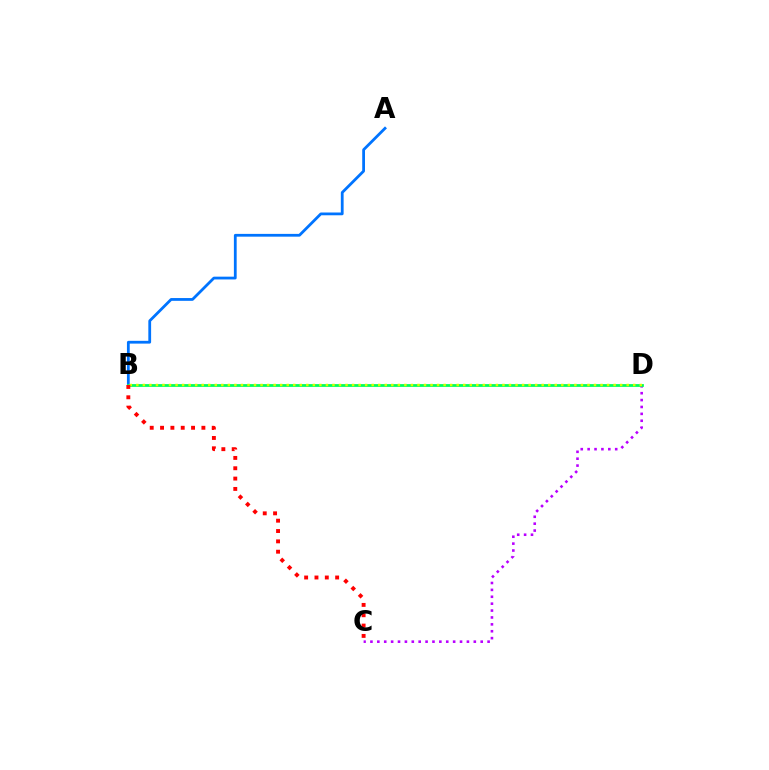{('A', 'B'): [{'color': '#0074ff', 'line_style': 'solid', 'thickness': 2.0}], ('C', 'D'): [{'color': '#b900ff', 'line_style': 'dotted', 'thickness': 1.87}], ('B', 'D'): [{'color': '#00ff5c', 'line_style': 'solid', 'thickness': 2.01}, {'color': '#d1ff00', 'line_style': 'dotted', 'thickness': 1.78}], ('B', 'C'): [{'color': '#ff0000', 'line_style': 'dotted', 'thickness': 2.81}]}